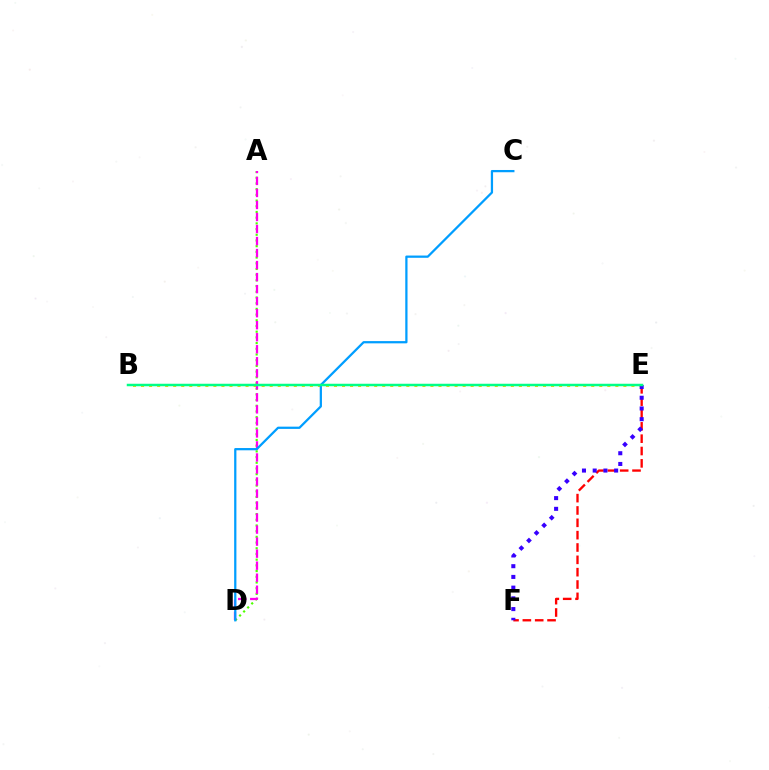{('B', 'E'): [{'color': '#ffd500', 'line_style': 'dotted', 'thickness': 2.18}, {'color': '#00ff86', 'line_style': 'solid', 'thickness': 1.8}], ('E', 'F'): [{'color': '#ff0000', 'line_style': 'dashed', 'thickness': 1.68}, {'color': '#3700ff', 'line_style': 'dotted', 'thickness': 2.91}], ('A', 'D'): [{'color': '#4fff00', 'line_style': 'dotted', 'thickness': 1.55}, {'color': '#ff00ed', 'line_style': 'dashed', 'thickness': 1.63}], ('C', 'D'): [{'color': '#009eff', 'line_style': 'solid', 'thickness': 1.62}]}